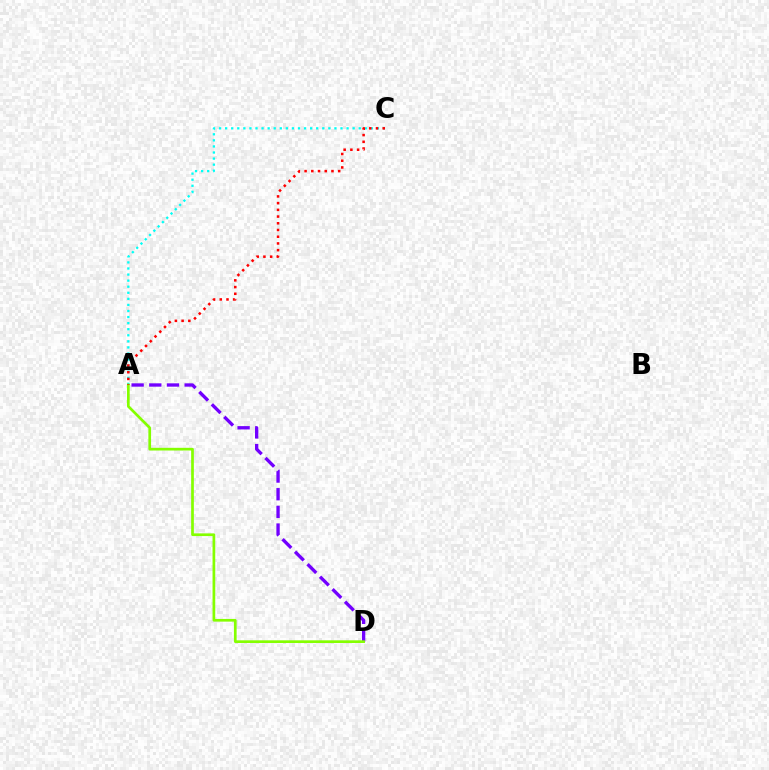{('A', 'C'): [{'color': '#00fff6', 'line_style': 'dotted', 'thickness': 1.65}, {'color': '#ff0000', 'line_style': 'dotted', 'thickness': 1.83}], ('A', 'D'): [{'color': '#7200ff', 'line_style': 'dashed', 'thickness': 2.4}, {'color': '#84ff00', 'line_style': 'solid', 'thickness': 1.94}]}